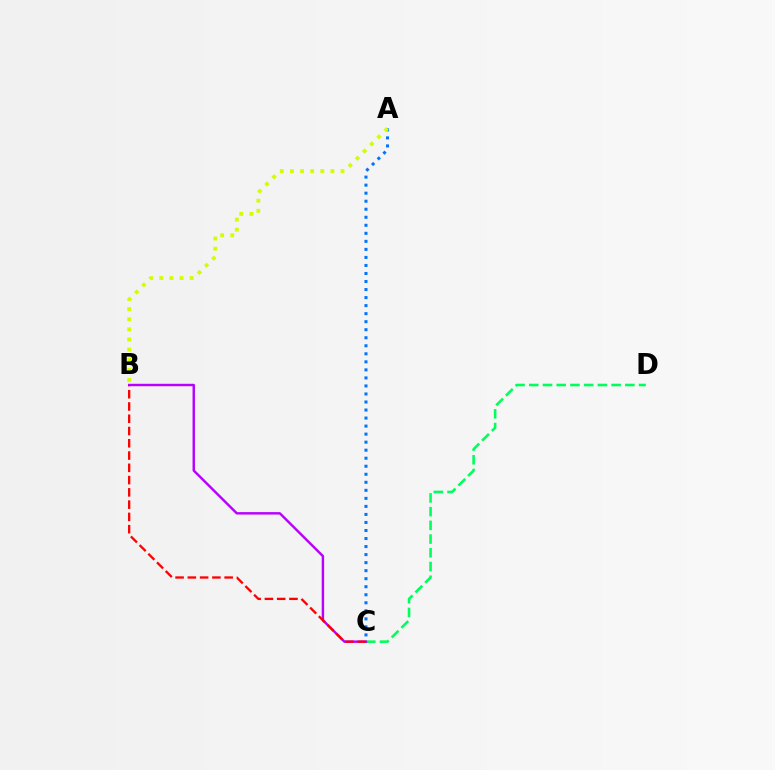{('A', 'C'): [{'color': '#0074ff', 'line_style': 'dotted', 'thickness': 2.18}], ('C', 'D'): [{'color': '#00ff5c', 'line_style': 'dashed', 'thickness': 1.86}], ('A', 'B'): [{'color': '#d1ff00', 'line_style': 'dotted', 'thickness': 2.75}], ('B', 'C'): [{'color': '#b900ff', 'line_style': 'solid', 'thickness': 1.75}, {'color': '#ff0000', 'line_style': 'dashed', 'thickness': 1.67}]}